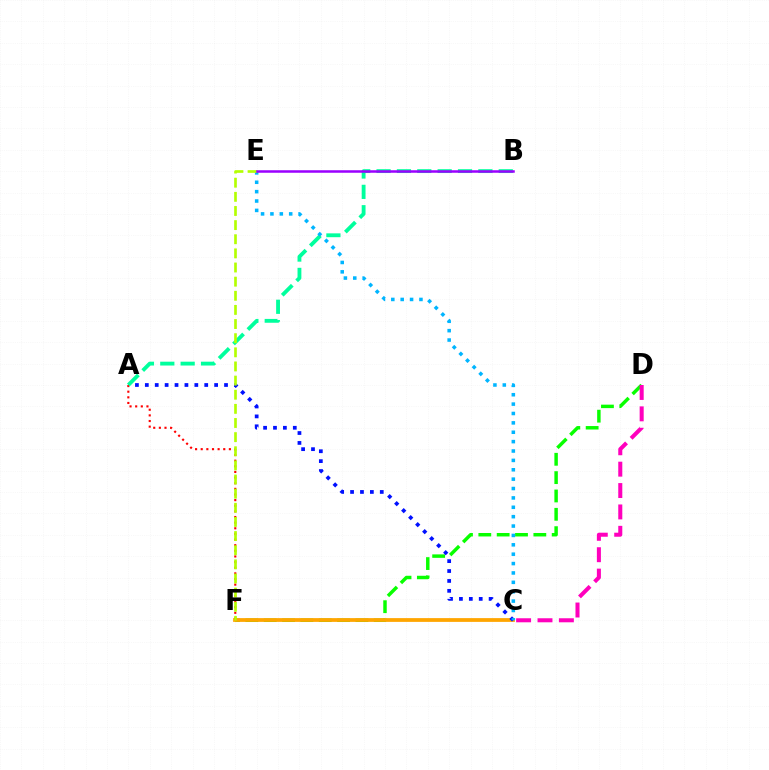{('D', 'F'): [{'color': '#08ff00', 'line_style': 'dashed', 'thickness': 2.49}], ('C', 'F'): [{'color': '#ffa500', 'line_style': 'solid', 'thickness': 2.71}], ('A', 'C'): [{'color': '#0010ff', 'line_style': 'dotted', 'thickness': 2.69}], ('A', 'F'): [{'color': '#ff0000', 'line_style': 'dotted', 'thickness': 1.53}], ('A', 'B'): [{'color': '#00ff9d', 'line_style': 'dashed', 'thickness': 2.77}], ('C', 'D'): [{'color': '#ff00bd', 'line_style': 'dashed', 'thickness': 2.91}], ('C', 'E'): [{'color': '#00b5ff', 'line_style': 'dotted', 'thickness': 2.55}], ('E', 'F'): [{'color': '#b3ff00', 'line_style': 'dashed', 'thickness': 1.92}], ('B', 'E'): [{'color': '#9b00ff', 'line_style': 'solid', 'thickness': 1.81}]}